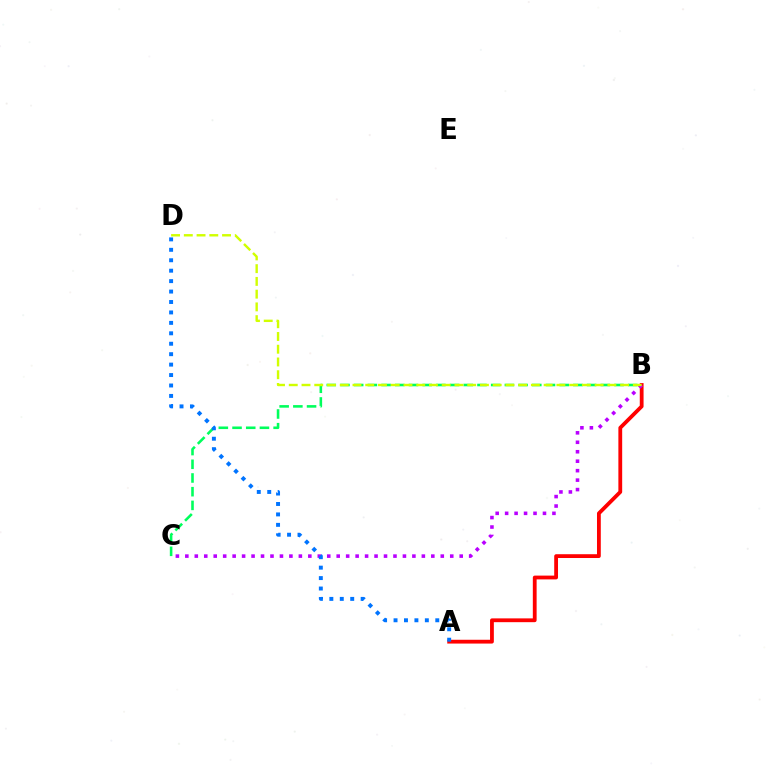{('A', 'B'): [{'color': '#ff0000', 'line_style': 'solid', 'thickness': 2.74}], ('B', 'C'): [{'color': '#00ff5c', 'line_style': 'dashed', 'thickness': 1.86}, {'color': '#b900ff', 'line_style': 'dotted', 'thickness': 2.57}], ('A', 'D'): [{'color': '#0074ff', 'line_style': 'dotted', 'thickness': 2.84}], ('B', 'D'): [{'color': '#d1ff00', 'line_style': 'dashed', 'thickness': 1.73}]}